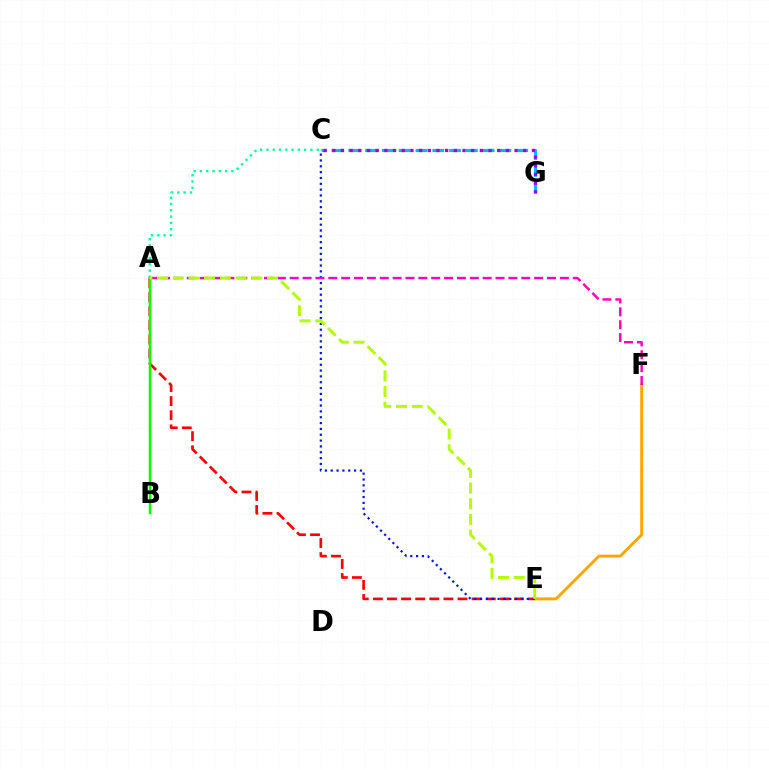{('A', 'E'): [{'color': '#ff0000', 'line_style': 'dashed', 'thickness': 1.92}, {'color': '#b3ff00', 'line_style': 'dashed', 'thickness': 2.13}], ('A', 'C'): [{'color': '#00ff9d', 'line_style': 'dotted', 'thickness': 1.71}], ('C', 'G'): [{'color': '#00b5ff', 'line_style': 'dashed', 'thickness': 2.28}, {'color': '#9b00ff', 'line_style': 'dotted', 'thickness': 2.36}], ('E', 'F'): [{'color': '#ffa500', 'line_style': 'solid', 'thickness': 2.09}], ('C', 'E'): [{'color': '#0010ff', 'line_style': 'dotted', 'thickness': 1.59}], ('A', 'F'): [{'color': '#ff00bd', 'line_style': 'dashed', 'thickness': 1.75}], ('A', 'B'): [{'color': '#08ff00', 'line_style': 'solid', 'thickness': 1.79}]}